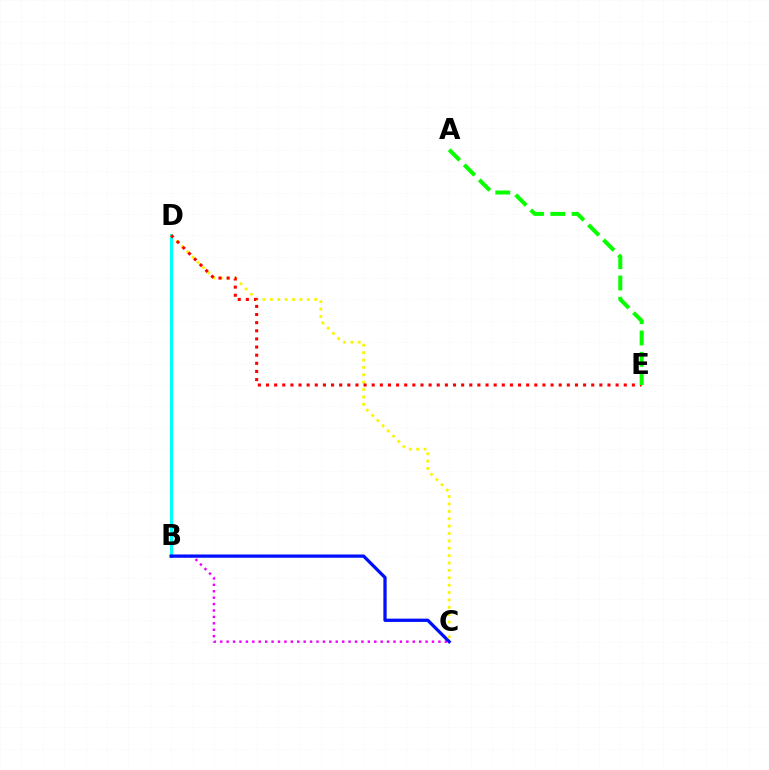{('B', 'D'): [{'color': '#00fff6', 'line_style': 'solid', 'thickness': 2.19}], ('B', 'C'): [{'color': '#ee00ff', 'line_style': 'dotted', 'thickness': 1.74}, {'color': '#0010ff', 'line_style': 'solid', 'thickness': 2.35}], ('C', 'D'): [{'color': '#fcf500', 'line_style': 'dotted', 'thickness': 2.01}], ('D', 'E'): [{'color': '#ff0000', 'line_style': 'dotted', 'thickness': 2.21}], ('A', 'E'): [{'color': '#08ff00', 'line_style': 'dashed', 'thickness': 2.89}]}